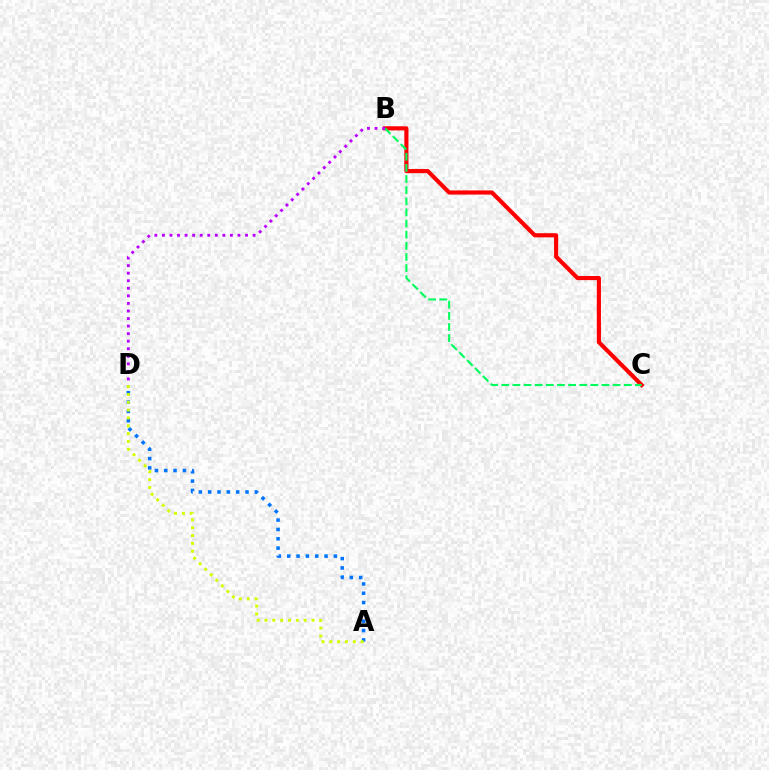{('B', 'C'): [{'color': '#ff0000', 'line_style': 'solid', 'thickness': 2.98}, {'color': '#00ff5c', 'line_style': 'dashed', 'thickness': 1.51}], ('A', 'D'): [{'color': '#0074ff', 'line_style': 'dotted', 'thickness': 2.54}, {'color': '#d1ff00', 'line_style': 'dotted', 'thickness': 2.13}], ('B', 'D'): [{'color': '#b900ff', 'line_style': 'dotted', 'thickness': 2.05}]}